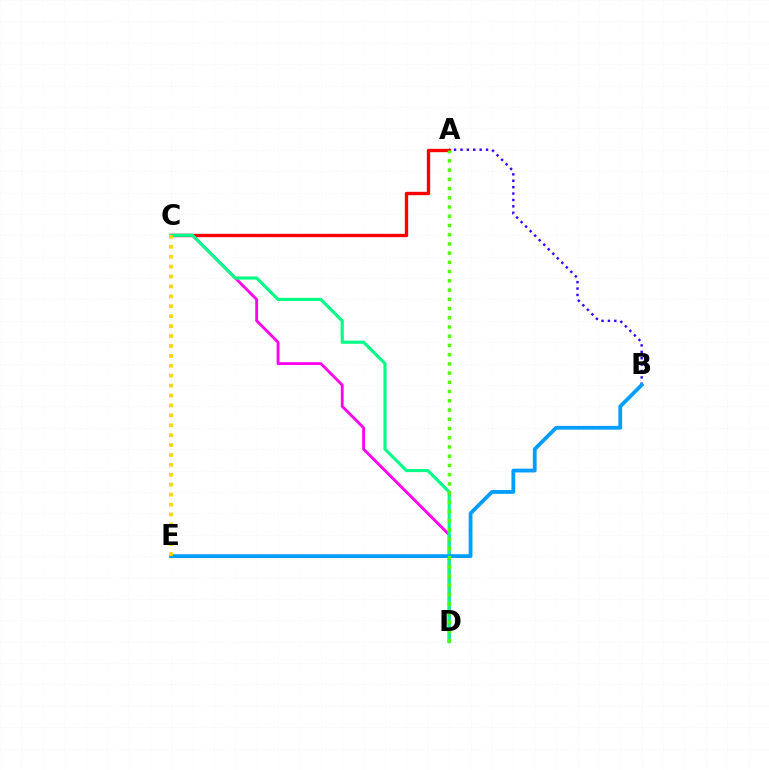{('A', 'C'): [{'color': '#ff0000', 'line_style': 'solid', 'thickness': 2.41}], ('C', 'D'): [{'color': '#ff00ed', 'line_style': 'solid', 'thickness': 2.05}, {'color': '#00ff86', 'line_style': 'solid', 'thickness': 2.26}], ('A', 'B'): [{'color': '#3700ff', 'line_style': 'dotted', 'thickness': 1.74}], ('B', 'E'): [{'color': '#009eff', 'line_style': 'solid', 'thickness': 2.73}], ('A', 'D'): [{'color': '#4fff00', 'line_style': 'dotted', 'thickness': 2.51}], ('C', 'E'): [{'color': '#ffd500', 'line_style': 'dotted', 'thickness': 2.69}]}